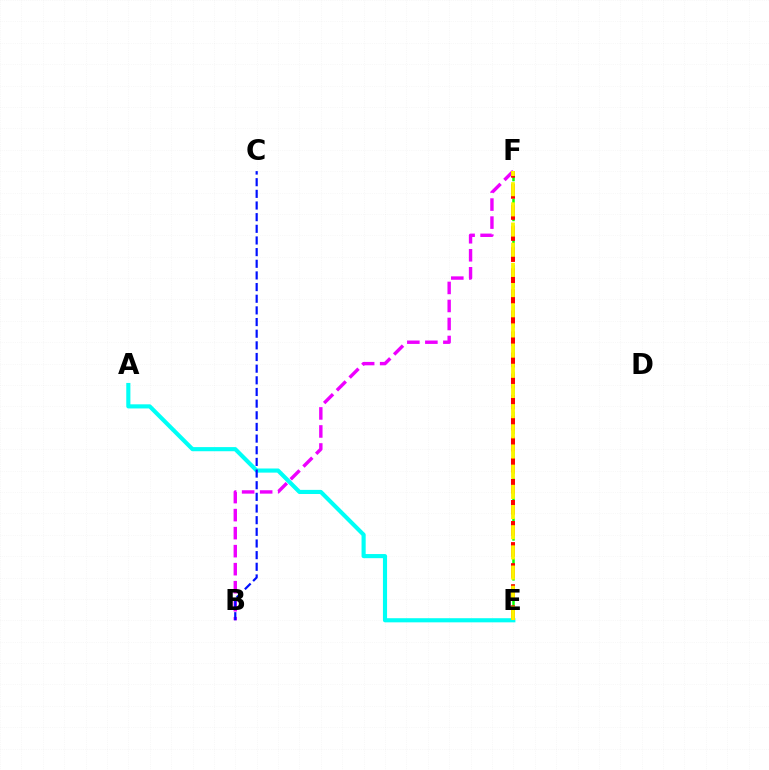{('E', 'F'): [{'color': '#08ff00', 'line_style': 'dashed', 'thickness': 1.81}, {'color': '#ff0000', 'line_style': 'dashed', 'thickness': 2.86}, {'color': '#fcf500', 'line_style': 'dashed', 'thickness': 2.74}], ('B', 'F'): [{'color': '#ee00ff', 'line_style': 'dashed', 'thickness': 2.45}], ('A', 'E'): [{'color': '#00fff6', 'line_style': 'solid', 'thickness': 2.97}], ('B', 'C'): [{'color': '#0010ff', 'line_style': 'dashed', 'thickness': 1.58}]}